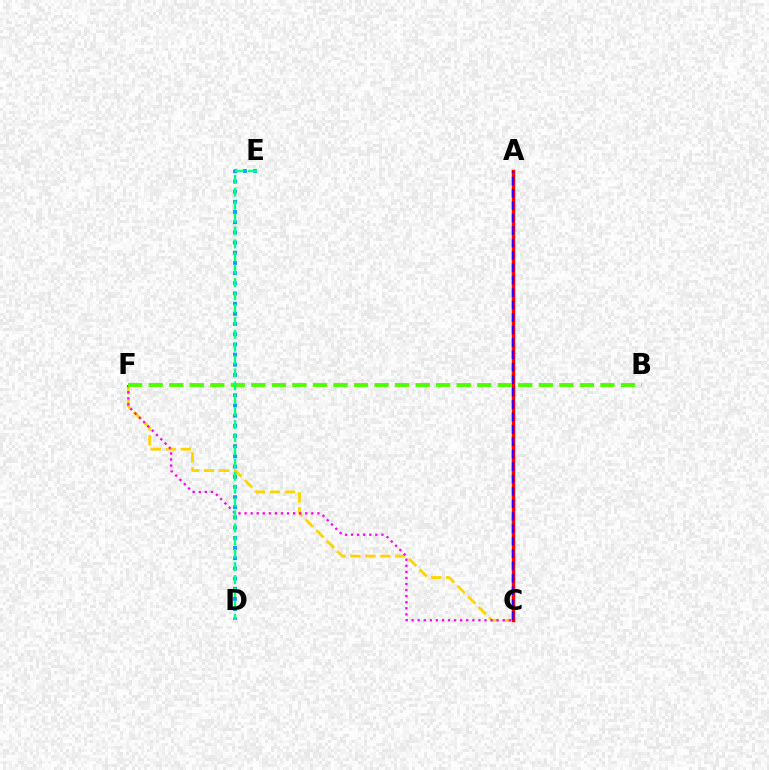{('C', 'F'): [{'color': '#ffd500', 'line_style': 'dashed', 'thickness': 2.03}, {'color': '#ff00ed', 'line_style': 'dotted', 'thickness': 1.65}], ('A', 'C'): [{'color': '#ff0000', 'line_style': 'solid', 'thickness': 2.51}, {'color': '#3700ff', 'line_style': 'dashed', 'thickness': 1.69}], ('D', 'E'): [{'color': '#009eff', 'line_style': 'dotted', 'thickness': 2.77}, {'color': '#00ff86', 'line_style': 'dashed', 'thickness': 1.75}], ('B', 'F'): [{'color': '#4fff00', 'line_style': 'dashed', 'thickness': 2.79}]}